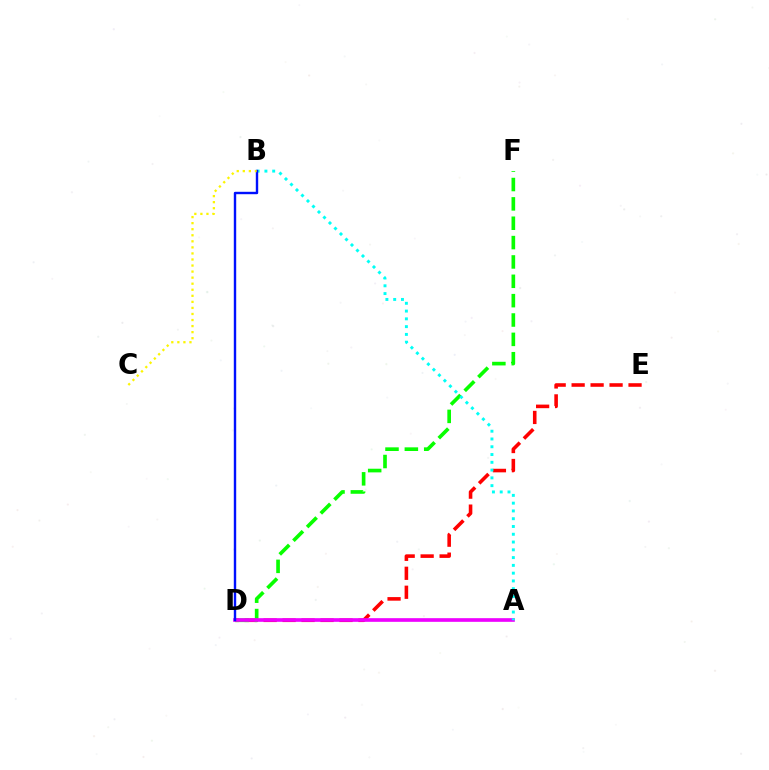{('D', 'E'): [{'color': '#ff0000', 'line_style': 'dashed', 'thickness': 2.58}], ('D', 'F'): [{'color': '#08ff00', 'line_style': 'dashed', 'thickness': 2.63}], ('A', 'D'): [{'color': '#ee00ff', 'line_style': 'solid', 'thickness': 2.63}], ('A', 'B'): [{'color': '#00fff6', 'line_style': 'dotted', 'thickness': 2.11}], ('B', 'D'): [{'color': '#0010ff', 'line_style': 'solid', 'thickness': 1.73}], ('B', 'C'): [{'color': '#fcf500', 'line_style': 'dotted', 'thickness': 1.65}]}